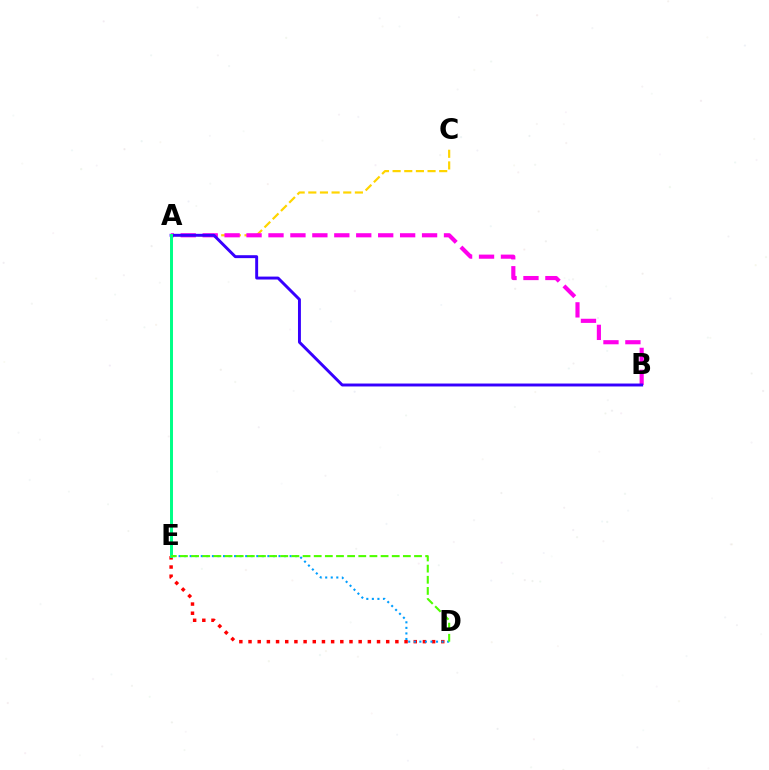{('A', 'C'): [{'color': '#ffd500', 'line_style': 'dashed', 'thickness': 1.58}], ('A', 'B'): [{'color': '#ff00ed', 'line_style': 'dashed', 'thickness': 2.98}, {'color': '#3700ff', 'line_style': 'solid', 'thickness': 2.11}], ('D', 'E'): [{'color': '#ff0000', 'line_style': 'dotted', 'thickness': 2.49}, {'color': '#009eff', 'line_style': 'dotted', 'thickness': 1.51}, {'color': '#4fff00', 'line_style': 'dashed', 'thickness': 1.51}], ('A', 'E'): [{'color': '#00ff86', 'line_style': 'solid', 'thickness': 2.14}]}